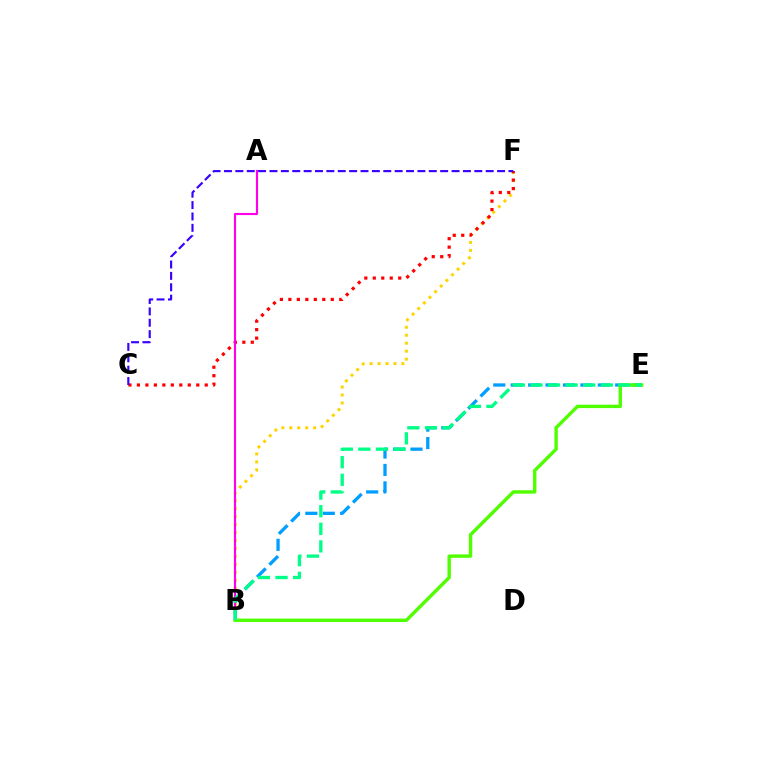{('B', 'F'): [{'color': '#ffd500', 'line_style': 'dotted', 'thickness': 2.16}], ('B', 'E'): [{'color': '#009eff', 'line_style': 'dashed', 'thickness': 2.37}, {'color': '#4fff00', 'line_style': 'solid', 'thickness': 2.44}, {'color': '#00ff86', 'line_style': 'dashed', 'thickness': 2.39}], ('C', 'F'): [{'color': '#ff0000', 'line_style': 'dotted', 'thickness': 2.3}, {'color': '#3700ff', 'line_style': 'dashed', 'thickness': 1.55}], ('A', 'B'): [{'color': '#ff00ed', 'line_style': 'solid', 'thickness': 1.54}]}